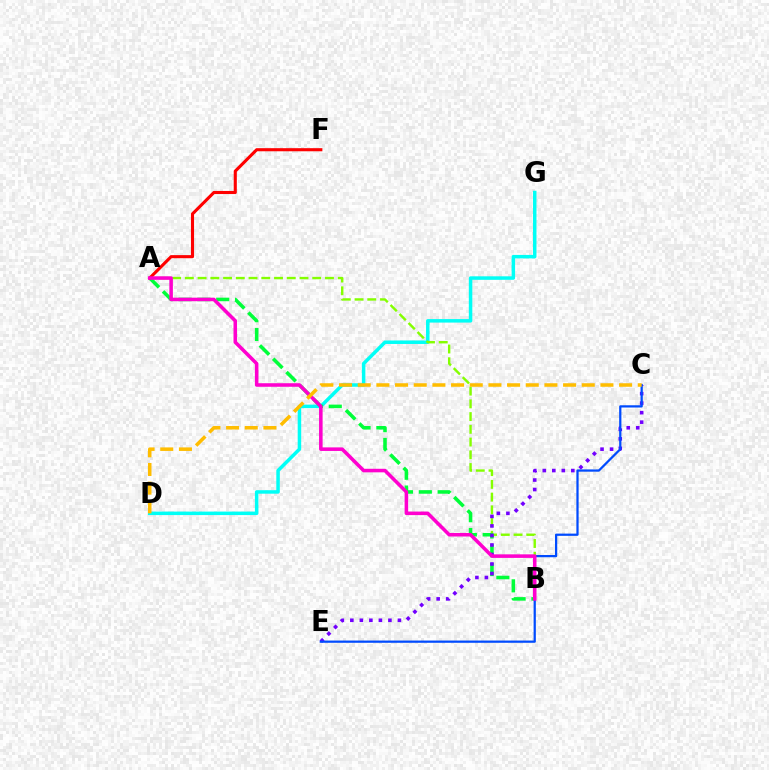{('D', 'G'): [{'color': '#00fff6', 'line_style': 'solid', 'thickness': 2.52}], ('A', 'B'): [{'color': '#84ff00', 'line_style': 'dashed', 'thickness': 1.73}, {'color': '#00ff39', 'line_style': 'dashed', 'thickness': 2.56}, {'color': '#ff00cf', 'line_style': 'solid', 'thickness': 2.56}], ('C', 'E'): [{'color': '#7200ff', 'line_style': 'dotted', 'thickness': 2.59}, {'color': '#004bff', 'line_style': 'solid', 'thickness': 1.61}], ('A', 'F'): [{'color': '#ff0000', 'line_style': 'solid', 'thickness': 2.23}], ('C', 'D'): [{'color': '#ffbd00', 'line_style': 'dashed', 'thickness': 2.54}]}